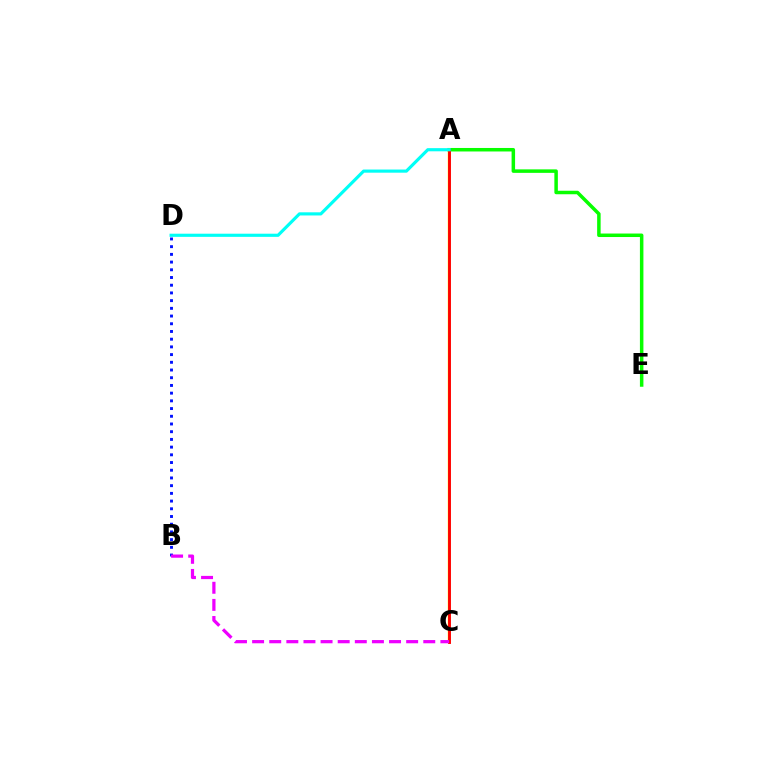{('A', 'E'): [{'color': '#08ff00', 'line_style': 'solid', 'thickness': 2.52}], ('A', 'C'): [{'color': '#fcf500', 'line_style': 'solid', 'thickness': 1.78}, {'color': '#ff0000', 'line_style': 'solid', 'thickness': 2.09}], ('B', 'D'): [{'color': '#0010ff', 'line_style': 'dotted', 'thickness': 2.09}], ('B', 'C'): [{'color': '#ee00ff', 'line_style': 'dashed', 'thickness': 2.33}], ('A', 'D'): [{'color': '#00fff6', 'line_style': 'solid', 'thickness': 2.27}]}